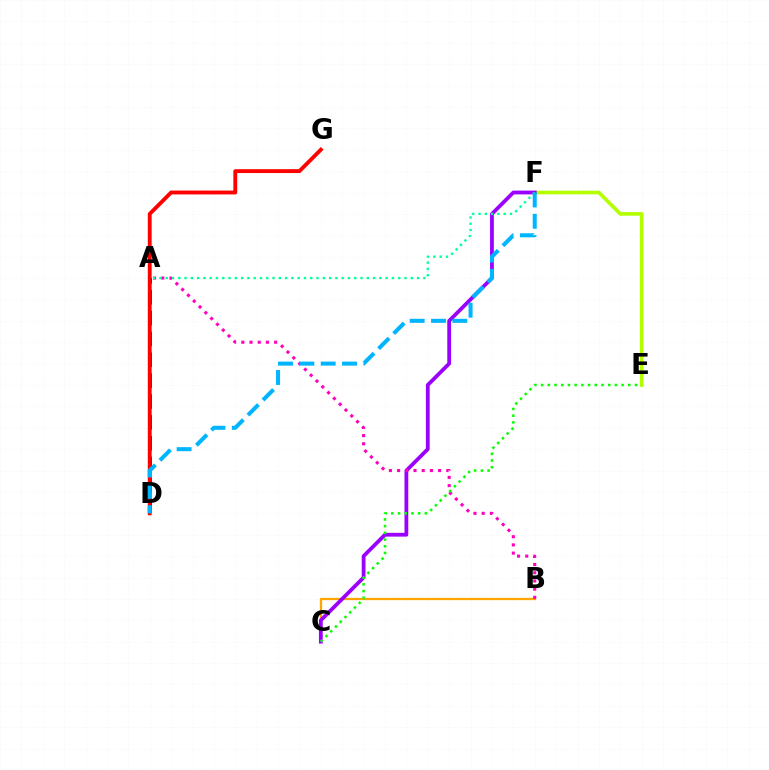{('A', 'D'): [{'color': '#0010ff', 'line_style': 'dashed', 'thickness': 2.83}], ('B', 'C'): [{'color': '#ffa500', 'line_style': 'solid', 'thickness': 1.64}], ('E', 'F'): [{'color': '#b3ff00', 'line_style': 'solid', 'thickness': 2.61}], ('D', 'G'): [{'color': '#ff0000', 'line_style': 'solid', 'thickness': 2.78}], ('C', 'F'): [{'color': '#9b00ff', 'line_style': 'solid', 'thickness': 2.73}], ('A', 'B'): [{'color': '#ff00bd', 'line_style': 'dotted', 'thickness': 2.23}], ('A', 'F'): [{'color': '#00ff9d', 'line_style': 'dotted', 'thickness': 1.71}], ('D', 'F'): [{'color': '#00b5ff', 'line_style': 'dashed', 'thickness': 2.9}], ('C', 'E'): [{'color': '#08ff00', 'line_style': 'dotted', 'thickness': 1.82}]}